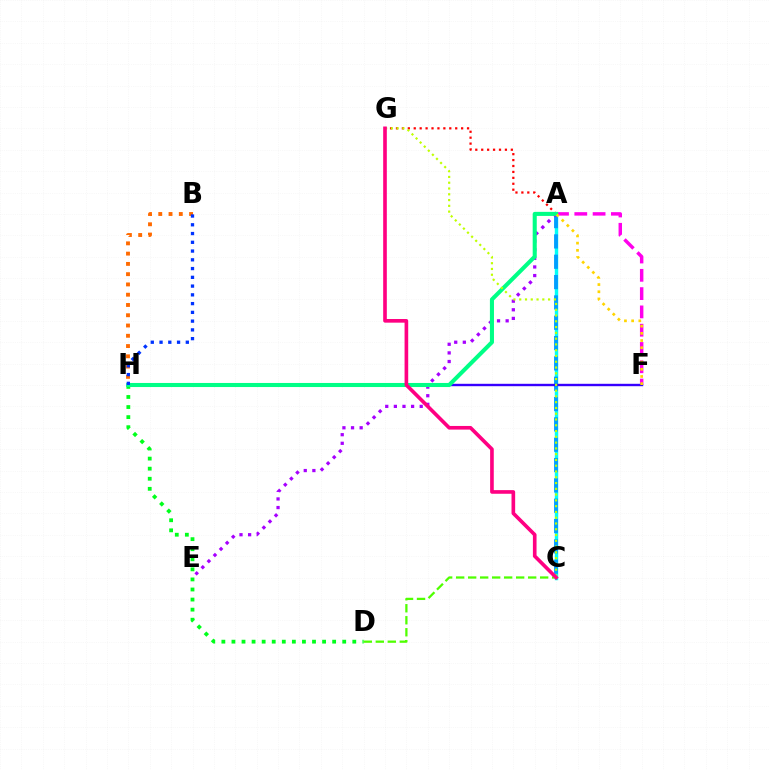{('C', 'D'): [{'color': '#4fff00', 'line_style': 'dashed', 'thickness': 1.63}], ('A', 'G'): [{'color': '#ff0000', 'line_style': 'dotted', 'thickness': 1.61}], ('D', 'H'): [{'color': '#00ff1b', 'line_style': 'dotted', 'thickness': 2.74}], ('A', 'C'): [{'color': '#00fff6', 'line_style': 'solid', 'thickness': 2.47}, {'color': '#009eff', 'line_style': 'dashed', 'thickness': 2.76}], ('A', 'F'): [{'color': '#ff00ed', 'line_style': 'dashed', 'thickness': 2.49}, {'color': '#ffd500', 'line_style': 'dotted', 'thickness': 1.95}], ('F', 'H'): [{'color': '#3700ff', 'line_style': 'solid', 'thickness': 1.72}], ('A', 'E'): [{'color': '#a700ff', 'line_style': 'dotted', 'thickness': 2.34}], ('A', 'H'): [{'color': '#00ff86', 'line_style': 'solid', 'thickness': 2.93}], ('C', 'G'): [{'color': '#bfff00', 'line_style': 'dotted', 'thickness': 1.57}, {'color': '#ff0082', 'line_style': 'solid', 'thickness': 2.62}], ('B', 'H'): [{'color': '#ff6a00', 'line_style': 'dotted', 'thickness': 2.79}, {'color': '#0033ff', 'line_style': 'dotted', 'thickness': 2.38}]}